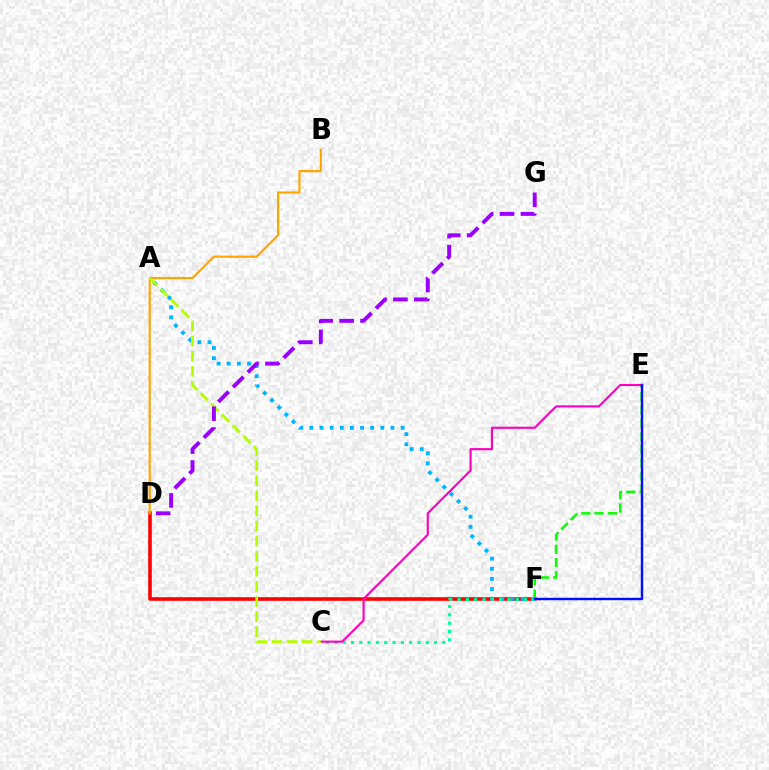{('D', 'F'): [{'color': '#ff0000', 'line_style': 'solid', 'thickness': 2.59}], ('A', 'F'): [{'color': '#00b5ff', 'line_style': 'dotted', 'thickness': 2.76}], ('B', 'D'): [{'color': '#ffa500', 'line_style': 'solid', 'thickness': 1.56}], ('E', 'F'): [{'color': '#08ff00', 'line_style': 'dashed', 'thickness': 1.8}, {'color': '#0010ff', 'line_style': 'solid', 'thickness': 1.75}], ('C', 'F'): [{'color': '#00ff9d', 'line_style': 'dotted', 'thickness': 2.26}], ('C', 'E'): [{'color': '#ff00bd', 'line_style': 'solid', 'thickness': 1.53}], ('A', 'C'): [{'color': '#b3ff00', 'line_style': 'dashed', 'thickness': 2.05}], ('D', 'G'): [{'color': '#9b00ff', 'line_style': 'dashed', 'thickness': 2.84}]}